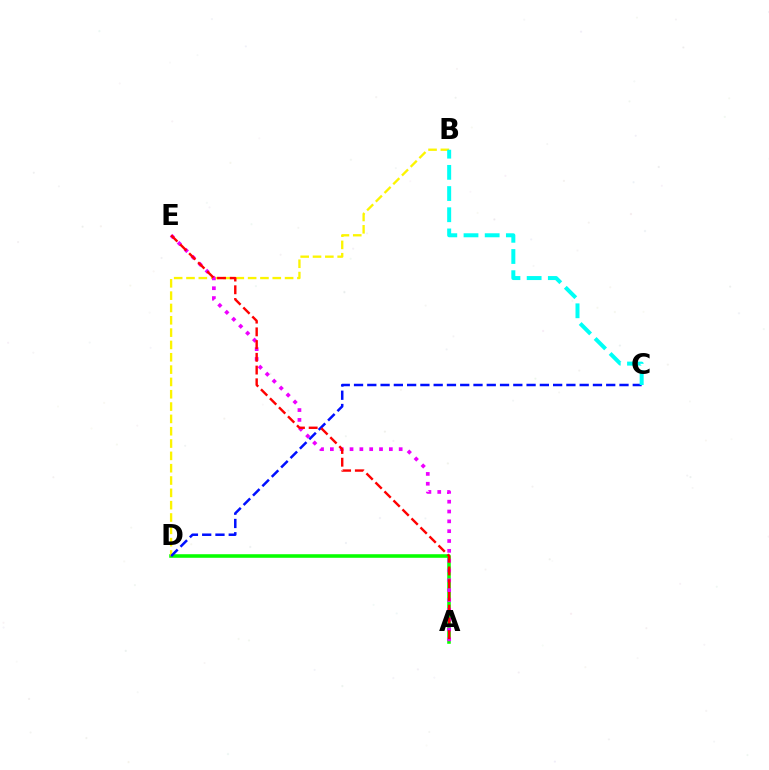{('A', 'D'): [{'color': '#08ff00', 'line_style': 'solid', 'thickness': 2.56}], ('B', 'D'): [{'color': '#fcf500', 'line_style': 'dashed', 'thickness': 1.67}], ('A', 'E'): [{'color': '#ee00ff', 'line_style': 'dotted', 'thickness': 2.67}, {'color': '#ff0000', 'line_style': 'dashed', 'thickness': 1.73}], ('C', 'D'): [{'color': '#0010ff', 'line_style': 'dashed', 'thickness': 1.8}], ('B', 'C'): [{'color': '#00fff6', 'line_style': 'dashed', 'thickness': 2.88}]}